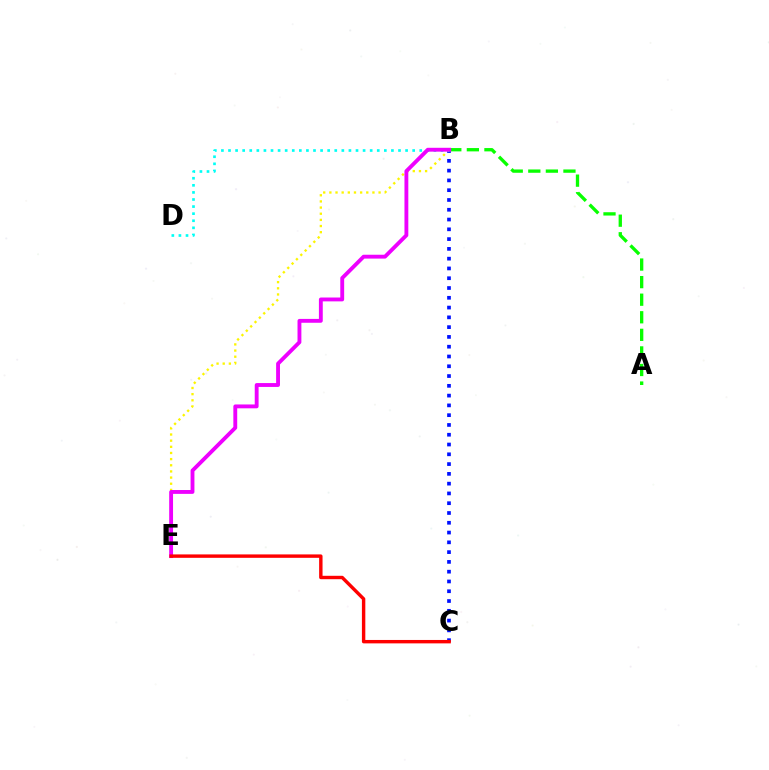{('B', 'C'): [{'color': '#0010ff', 'line_style': 'dotted', 'thickness': 2.66}], ('A', 'B'): [{'color': '#08ff00', 'line_style': 'dashed', 'thickness': 2.39}], ('B', 'E'): [{'color': '#fcf500', 'line_style': 'dotted', 'thickness': 1.67}, {'color': '#ee00ff', 'line_style': 'solid', 'thickness': 2.78}], ('B', 'D'): [{'color': '#00fff6', 'line_style': 'dotted', 'thickness': 1.92}], ('C', 'E'): [{'color': '#ff0000', 'line_style': 'solid', 'thickness': 2.45}]}